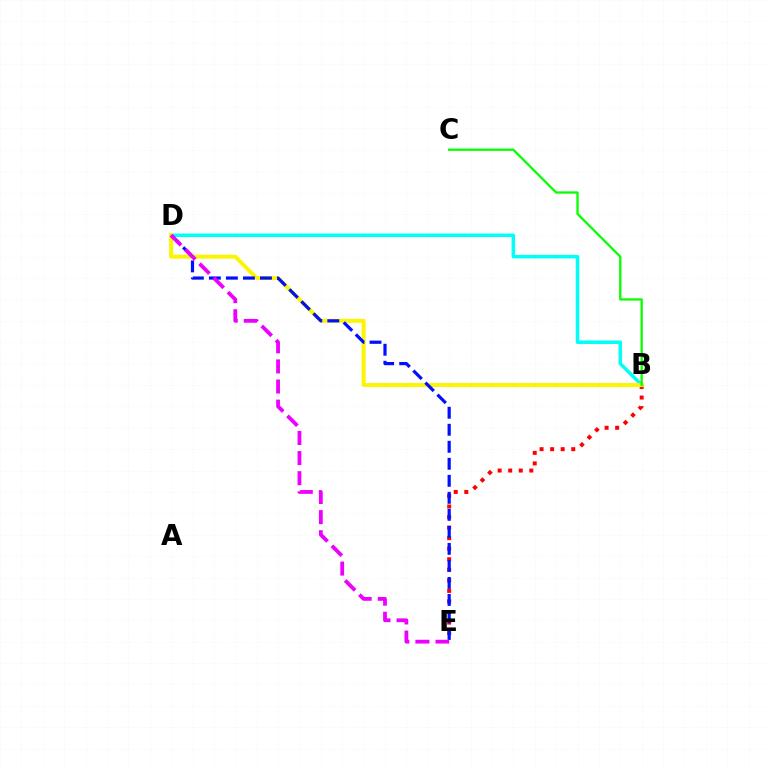{('B', 'E'): [{'color': '#ff0000', 'line_style': 'dotted', 'thickness': 2.87}], ('B', 'D'): [{'color': '#00fff6', 'line_style': 'solid', 'thickness': 2.53}, {'color': '#fcf500', 'line_style': 'solid', 'thickness': 2.85}], ('D', 'E'): [{'color': '#0010ff', 'line_style': 'dashed', 'thickness': 2.31}, {'color': '#ee00ff', 'line_style': 'dashed', 'thickness': 2.73}], ('B', 'C'): [{'color': '#08ff00', 'line_style': 'solid', 'thickness': 1.66}]}